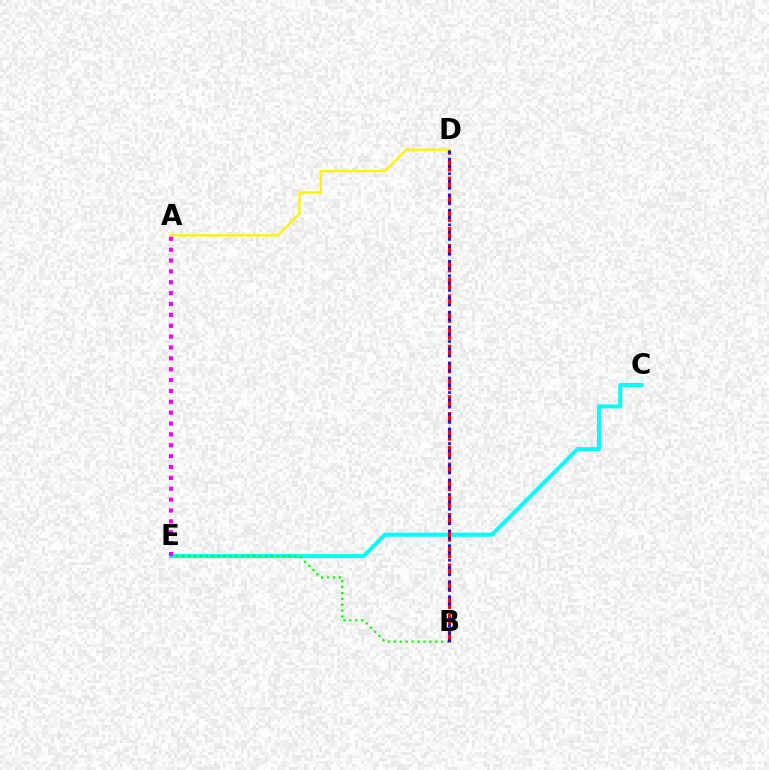{('C', 'E'): [{'color': '#00fff6', 'line_style': 'solid', 'thickness': 2.9}], ('B', 'E'): [{'color': '#08ff00', 'line_style': 'dotted', 'thickness': 1.61}], ('A', 'D'): [{'color': '#fcf500', 'line_style': 'solid', 'thickness': 1.72}], ('B', 'D'): [{'color': '#ff0000', 'line_style': 'dashed', 'thickness': 2.29}, {'color': '#0010ff', 'line_style': 'dotted', 'thickness': 1.98}], ('A', 'E'): [{'color': '#ee00ff', 'line_style': 'dotted', 'thickness': 2.95}]}